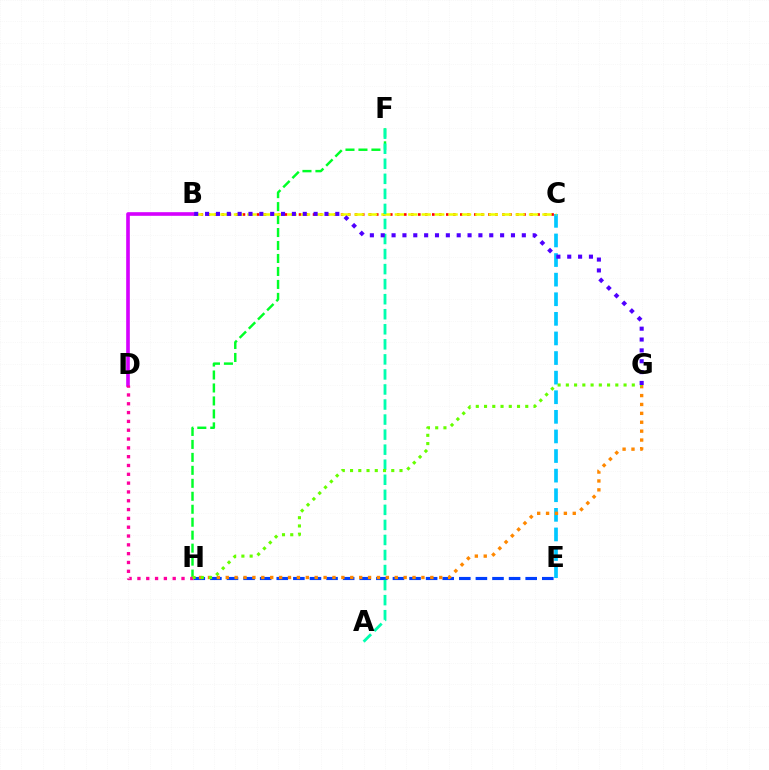{('E', 'H'): [{'color': '#003fff', 'line_style': 'dashed', 'thickness': 2.25}], ('B', 'C'): [{'color': '#ff0000', 'line_style': 'dotted', 'thickness': 1.91}, {'color': '#eeff00', 'line_style': 'dashed', 'thickness': 1.82}], ('C', 'E'): [{'color': '#00c7ff', 'line_style': 'dashed', 'thickness': 2.66}], ('F', 'H'): [{'color': '#00ff27', 'line_style': 'dashed', 'thickness': 1.76}], ('A', 'F'): [{'color': '#00ffaf', 'line_style': 'dashed', 'thickness': 2.04}], ('G', 'H'): [{'color': '#ff8800', 'line_style': 'dotted', 'thickness': 2.42}, {'color': '#66ff00', 'line_style': 'dotted', 'thickness': 2.24}], ('B', 'D'): [{'color': '#d600ff', 'line_style': 'solid', 'thickness': 2.62}], ('D', 'H'): [{'color': '#ff00a0', 'line_style': 'dotted', 'thickness': 2.4}], ('B', 'G'): [{'color': '#4f00ff', 'line_style': 'dotted', 'thickness': 2.95}]}